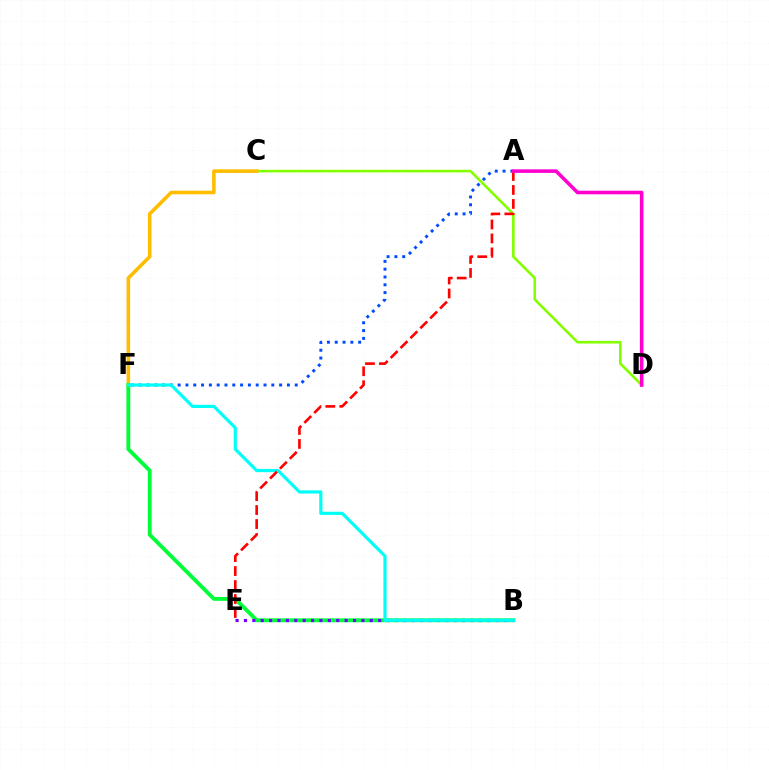{('C', 'D'): [{'color': '#84ff00', 'line_style': 'solid', 'thickness': 1.89}], ('A', 'F'): [{'color': '#004bff', 'line_style': 'dotted', 'thickness': 2.12}], ('C', 'F'): [{'color': '#ffbd00', 'line_style': 'solid', 'thickness': 2.58}], ('B', 'F'): [{'color': '#00ff39', 'line_style': 'solid', 'thickness': 2.78}, {'color': '#00fff6', 'line_style': 'solid', 'thickness': 2.29}], ('B', 'E'): [{'color': '#7200ff', 'line_style': 'dotted', 'thickness': 2.28}], ('A', 'E'): [{'color': '#ff0000', 'line_style': 'dashed', 'thickness': 1.9}], ('A', 'D'): [{'color': '#ff00cf', 'line_style': 'solid', 'thickness': 2.57}]}